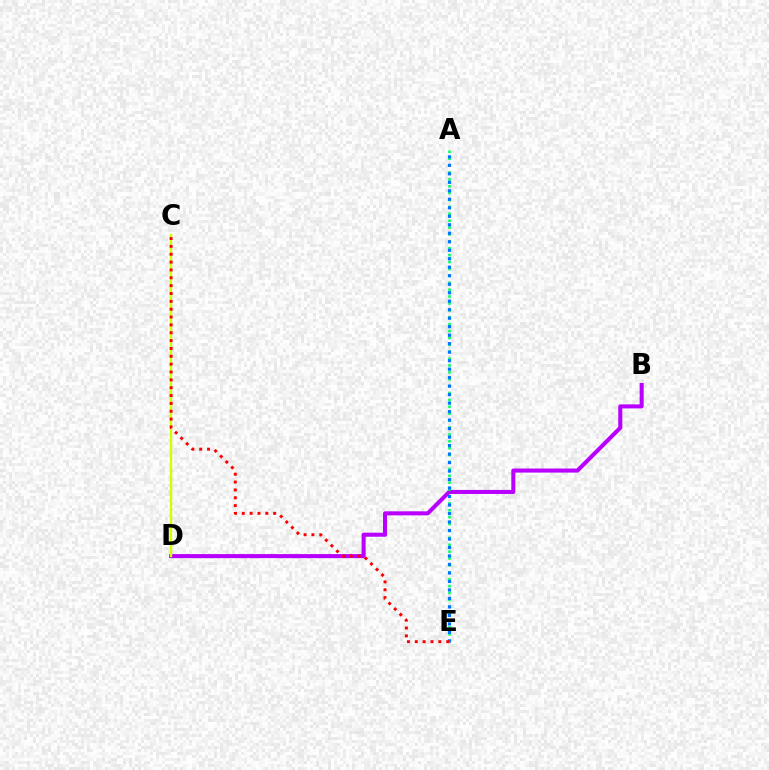{('B', 'D'): [{'color': '#b900ff', 'line_style': 'solid', 'thickness': 2.92}], ('A', 'E'): [{'color': '#00ff5c', 'line_style': 'dotted', 'thickness': 1.87}, {'color': '#0074ff', 'line_style': 'dotted', 'thickness': 2.31}], ('C', 'D'): [{'color': '#d1ff00', 'line_style': 'solid', 'thickness': 1.73}], ('C', 'E'): [{'color': '#ff0000', 'line_style': 'dotted', 'thickness': 2.13}]}